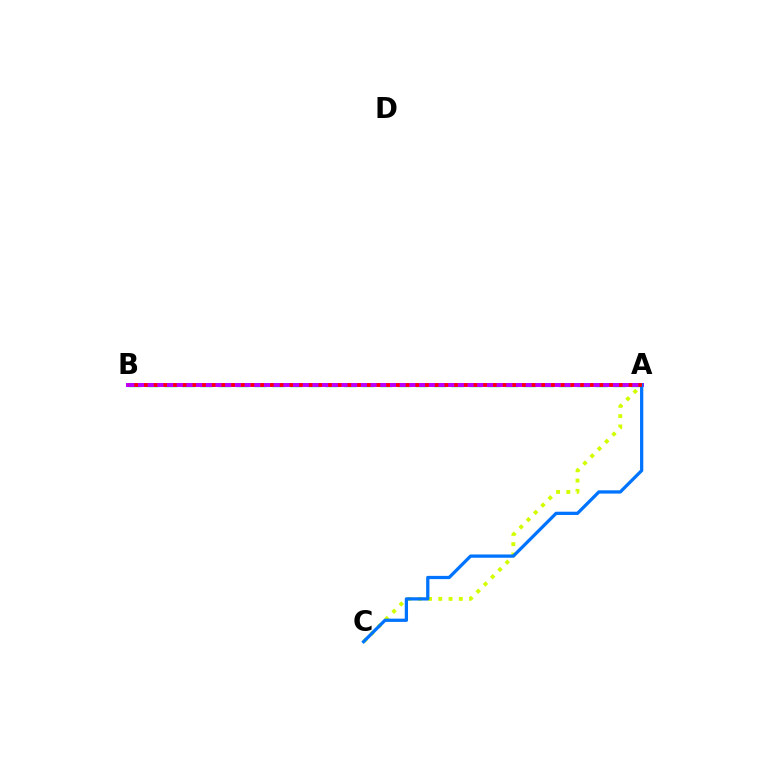{('A', 'B'): [{'color': '#00ff5c', 'line_style': 'dashed', 'thickness': 2.44}, {'color': '#b900ff', 'line_style': 'solid', 'thickness': 2.85}, {'color': '#ff0000', 'line_style': 'dotted', 'thickness': 2.63}], ('A', 'C'): [{'color': '#d1ff00', 'line_style': 'dotted', 'thickness': 2.79}, {'color': '#0074ff', 'line_style': 'solid', 'thickness': 2.35}]}